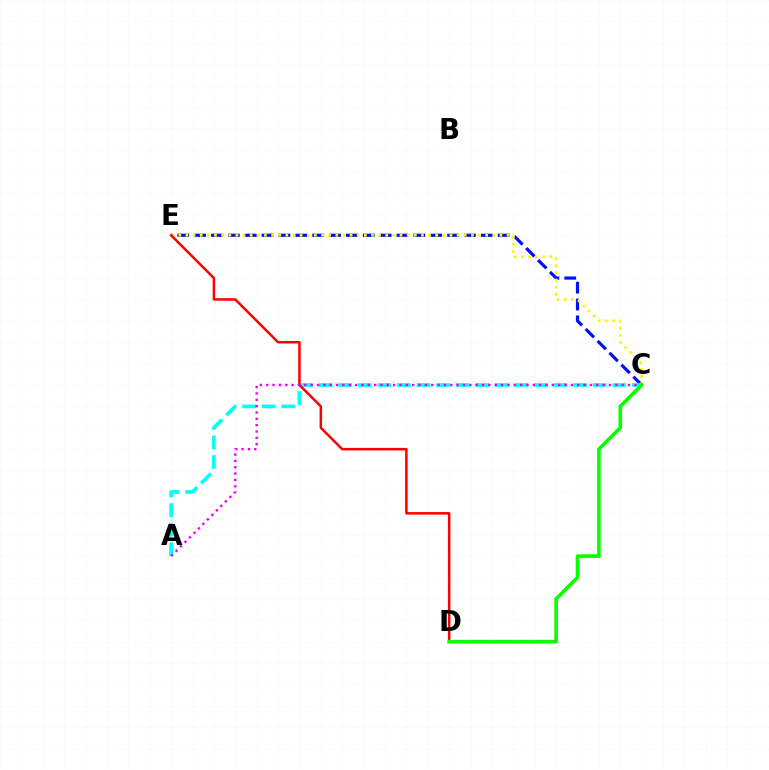{('C', 'E'): [{'color': '#0010ff', 'line_style': 'dashed', 'thickness': 2.29}, {'color': '#fcf500', 'line_style': 'dotted', 'thickness': 1.94}], ('A', 'C'): [{'color': '#00fff6', 'line_style': 'dashed', 'thickness': 2.66}, {'color': '#ee00ff', 'line_style': 'dotted', 'thickness': 1.72}], ('D', 'E'): [{'color': '#ff0000', 'line_style': 'solid', 'thickness': 1.81}], ('C', 'D'): [{'color': '#08ff00', 'line_style': 'solid', 'thickness': 2.59}]}